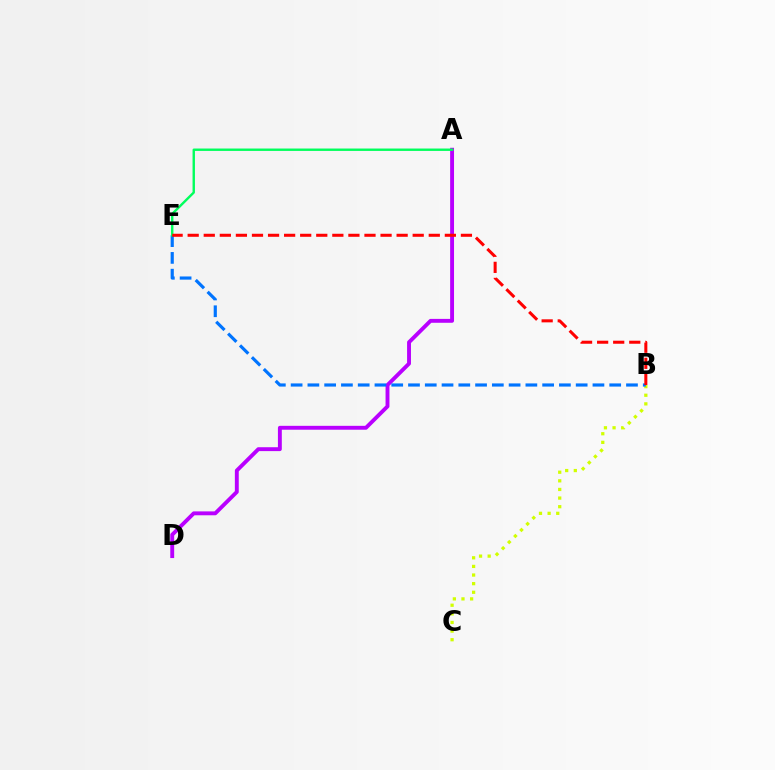{('A', 'D'): [{'color': '#b900ff', 'line_style': 'solid', 'thickness': 2.8}], ('B', 'C'): [{'color': '#d1ff00', 'line_style': 'dotted', 'thickness': 2.34}], ('B', 'E'): [{'color': '#0074ff', 'line_style': 'dashed', 'thickness': 2.28}, {'color': '#ff0000', 'line_style': 'dashed', 'thickness': 2.18}], ('A', 'E'): [{'color': '#00ff5c', 'line_style': 'solid', 'thickness': 1.73}]}